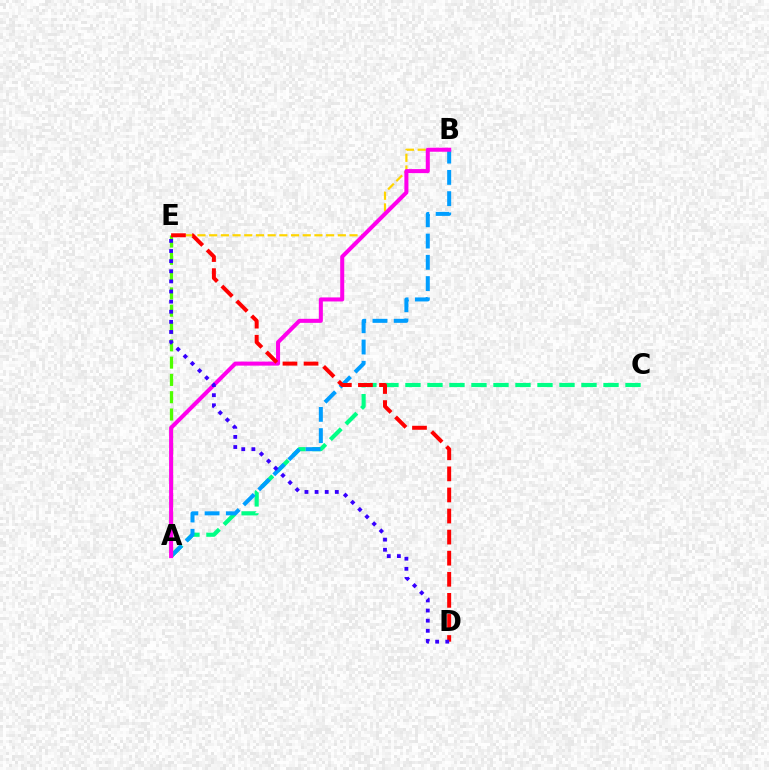{('A', 'C'): [{'color': '#00ff86', 'line_style': 'dashed', 'thickness': 2.99}], ('B', 'E'): [{'color': '#ffd500', 'line_style': 'dashed', 'thickness': 1.59}], ('A', 'B'): [{'color': '#009eff', 'line_style': 'dashed', 'thickness': 2.89}, {'color': '#ff00ed', 'line_style': 'solid', 'thickness': 2.9}], ('A', 'E'): [{'color': '#4fff00', 'line_style': 'dashed', 'thickness': 2.35}], ('D', 'E'): [{'color': '#ff0000', 'line_style': 'dashed', 'thickness': 2.86}, {'color': '#3700ff', 'line_style': 'dotted', 'thickness': 2.75}]}